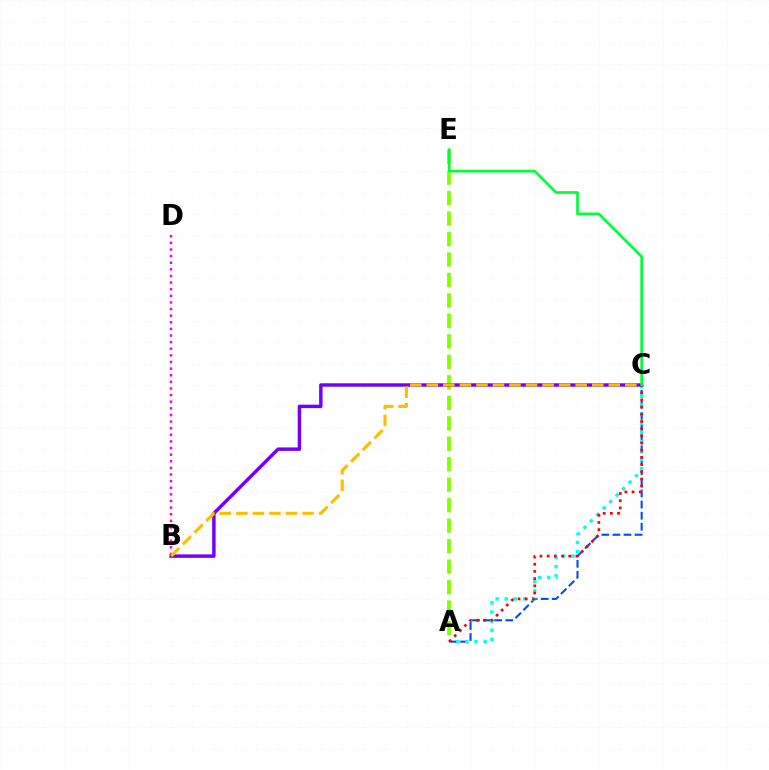{('A', 'C'): [{'color': '#004bff', 'line_style': 'dashed', 'thickness': 1.51}, {'color': '#00fff6', 'line_style': 'dotted', 'thickness': 2.48}, {'color': '#ff0000', 'line_style': 'dotted', 'thickness': 1.95}], ('A', 'E'): [{'color': '#84ff00', 'line_style': 'dashed', 'thickness': 2.78}], ('B', 'C'): [{'color': '#7200ff', 'line_style': 'solid', 'thickness': 2.48}, {'color': '#ffbd00', 'line_style': 'dashed', 'thickness': 2.25}], ('B', 'D'): [{'color': '#ff00cf', 'line_style': 'dotted', 'thickness': 1.8}], ('C', 'E'): [{'color': '#00ff39', 'line_style': 'solid', 'thickness': 1.93}]}